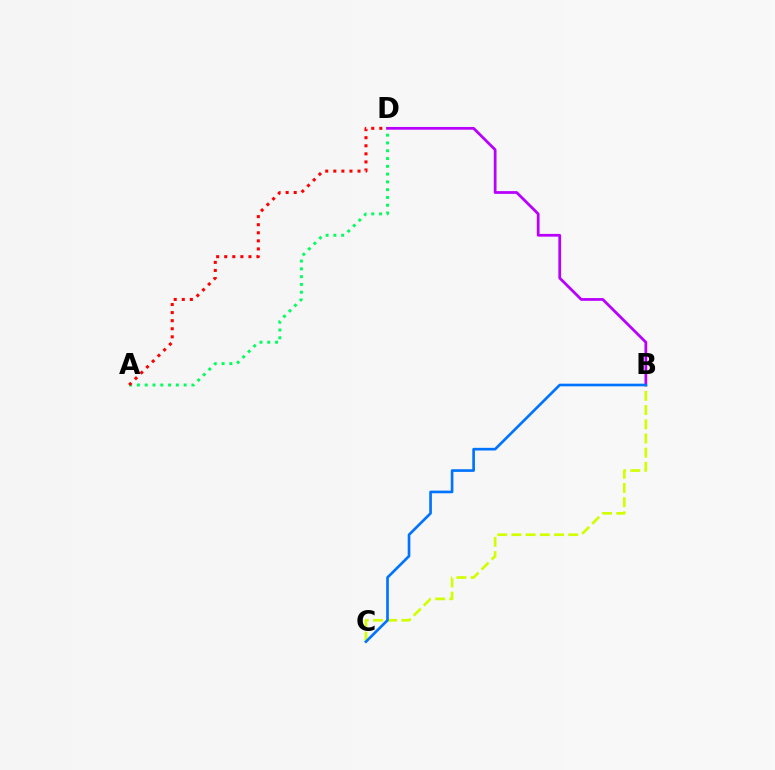{('B', 'C'): [{'color': '#d1ff00', 'line_style': 'dashed', 'thickness': 1.93}, {'color': '#0074ff', 'line_style': 'solid', 'thickness': 1.92}], ('A', 'D'): [{'color': '#00ff5c', 'line_style': 'dotted', 'thickness': 2.12}, {'color': '#ff0000', 'line_style': 'dotted', 'thickness': 2.19}], ('B', 'D'): [{'color': '#b900ff', 'line_style': 'solid', 'thickness': 1.99}]}